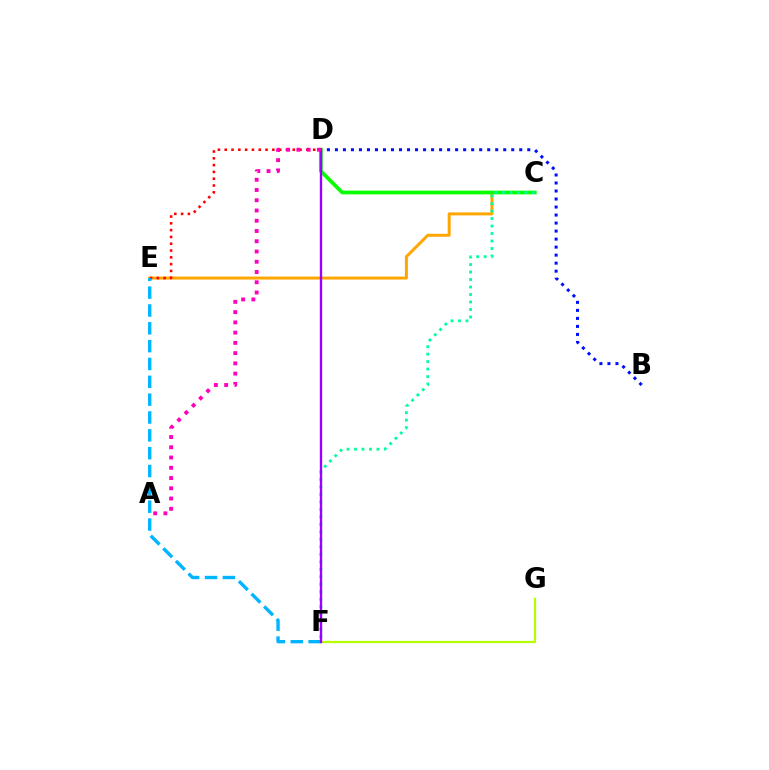{('C', 'E'): [{'color': '#ffa500', 'line_style': 'solid', 'thickness': 2.13}], ('C', 'D'): [{'color': '#08ff00', 'line_style': 'solid', 'thickness': 2.7}], ('C', 'F'): [{'color': '#00ff9d', 'line_style': 'dotted', 'thickness': 2.03}], ('D', 'E'): [{'color': '#ff0000', 'line_style': 'dotted', 'thickness': 1.85}], ('E', 'F'): [{'color': '#00b5ff', 'line_style': 'dashed', 'thickness': 2.42}], ('F', 'G'): [{'color': '#b3ff00', 'line_style': 'solid', 'thickness': 1.6}], ('B', 'D'): [{'color': '#0010ff', 'line_style': 'dotted', 'thickness': 2.18}], ('D', 'F'): [{'color': '#9b00ff', 'line_style': 'solid', 'thickness': 1.7}], ('A', 'D'): [{'color': '#ff00bd', 'line_style': 'dotted', 'thickness': 2.79}]}